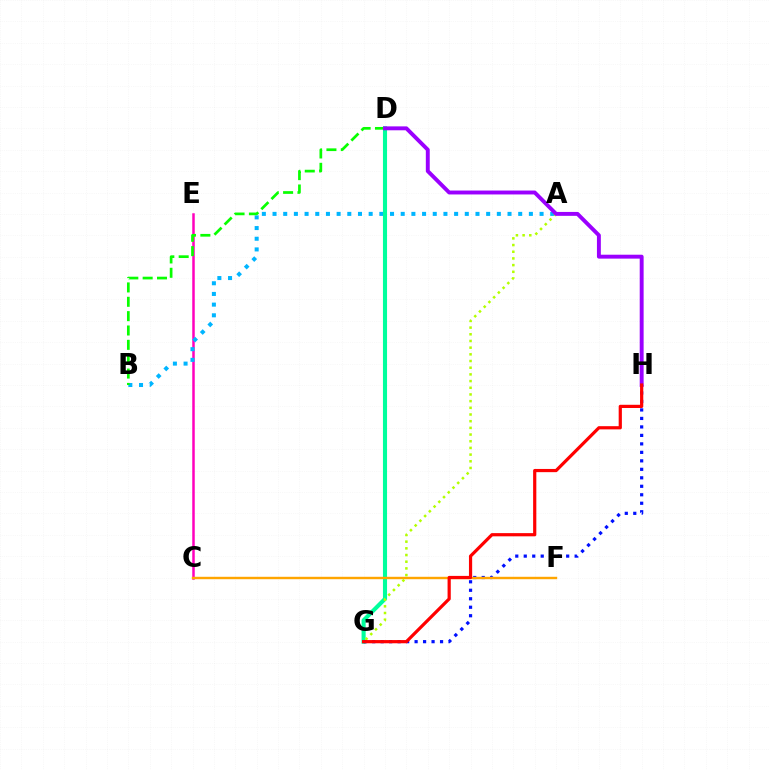{('C', 'E'): [{'color': '#ff00bd', 'line_style': 'solid', 'thickness': 1.8}], ('A', 'B'): [{'color': '#00b5ff', 'line_style': 'dotted', 'thickness': 2.9}], ('D', 'G'): [{'color': '#00ff9d', 'line_style': 'solid', 'thickness': 2.95}], ('G', 'H'): [{'color': '#0010ff', 'line_style': 'dotted', 'thickness': 2.3}, {'color': '#ff0000', 'line_style': 'solid', 'thickness': 2.31}], ('B', 'D'): [{'color': '#08ff00', 'line_style': 'dashed', 'thickness': 1.95}], ('C', 'F'): [{'color': '#ffa500', 'line_style': 'solid', 'thickness': 1.74}], ('A', 'G'): [{'color': '#b3ff00', 'line_style': 'dotted', 'thickness': 1.82}], ('D', 'H'): [{'color': '#9b00ff', 'line_style': 'solid', 'thickness': 2.81}]}